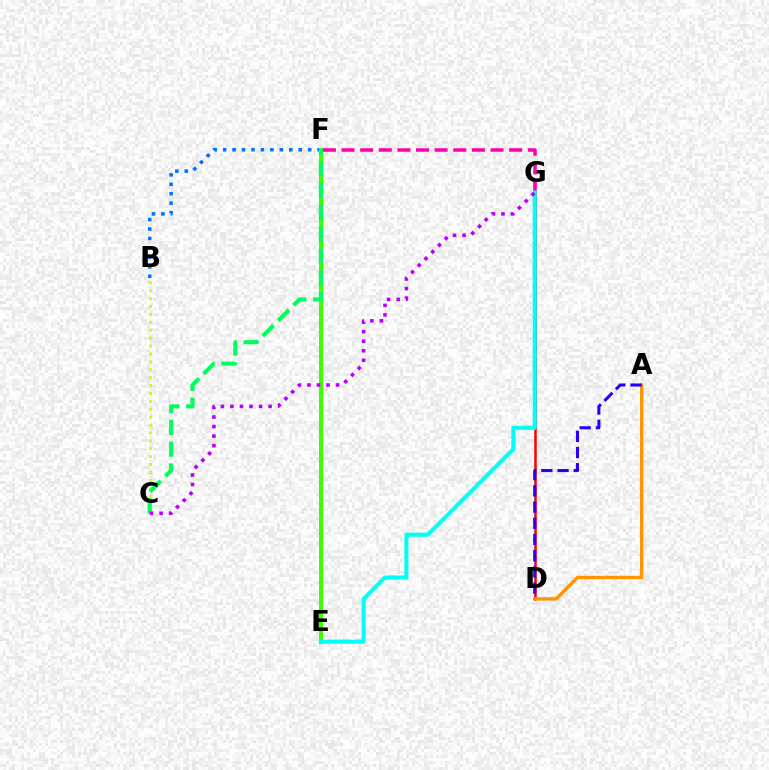{('B', 'F'): [{'color': '#0074ff', 'line_style': 'dotted', 'thickness': 2.57}], ('E', 'F'): [{'color': '#3dff00', 'line_style': 'solid', 'thickness': 2.89}], ('B', 'C'): [{'color': '#d1ff00', 'line_style': 'dotted', 'thickness': 2.15}], ('F', 'G'): [{'color': '#ff00ac', 'line_style': 'dashed', 'thickness': 2.53}], ('D', 'G'): [{'color': '#ff0000', 'line_style': 'solid', 'thickness': 1.81}], ('C', 'F'): [{'color': '#00ff5c', 'line_style': 'dashed', 'thickness': 2.96}], ('E', 'G'): [{'color': '#00fff6', 'line_style': 'solid', 'thickness': 2.93}], ('A', 'D'): [{'color': '#ff9400', 'line_style': 'solid', 'thickness': 2.41}, {'color': '#2500ff', 'line_style': 'dashed', 'thickness': 2.2}], ('C', 'G'): [{'color': '#b900ff', 'line_style': 'dotted', 'thickness': 2.59}]}